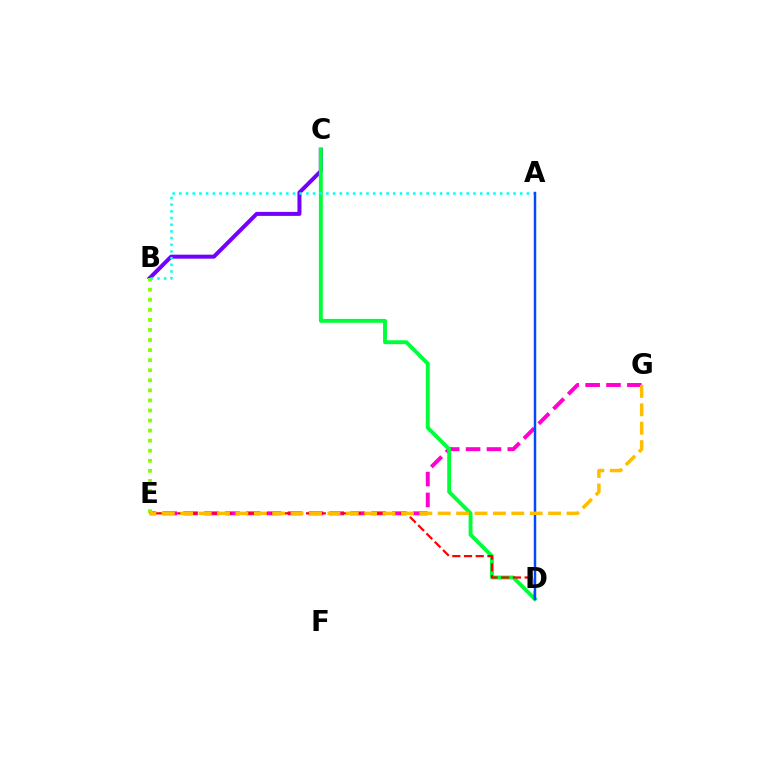{('E', 'G'): [{'color': '#ff00cf', 'line_style': 'dashed', 'thickness': 2.84}, {'color': '#ffbd00', 'line_style': 'dashed', 'thickness': 2.5}], ('B', 'C'): [{'color': '#7200ff', 'line_style': 'solid', 'thickness': 2.88}], ('C', 'D'): [{'color': '#00ff39', 'line_style': 'solid', 'thickness': 2.8}], ('B', 'E'): [{'color': '#84ff00', 'line_style': 'dotted', 'thickness': 2.73}], ('D', 'E'): [{'color': '#ff0000', 'line_style': 'dashed', 'thickness': 1.59}], ('A', 'B'): [{'color': '#00fff6', 'line_style': 'dotted', 'thickness': 1.82}], ('A', 'D'): [{'color': '#004bff', 'line_style': 'solid', 'thickness': 1.78}]}